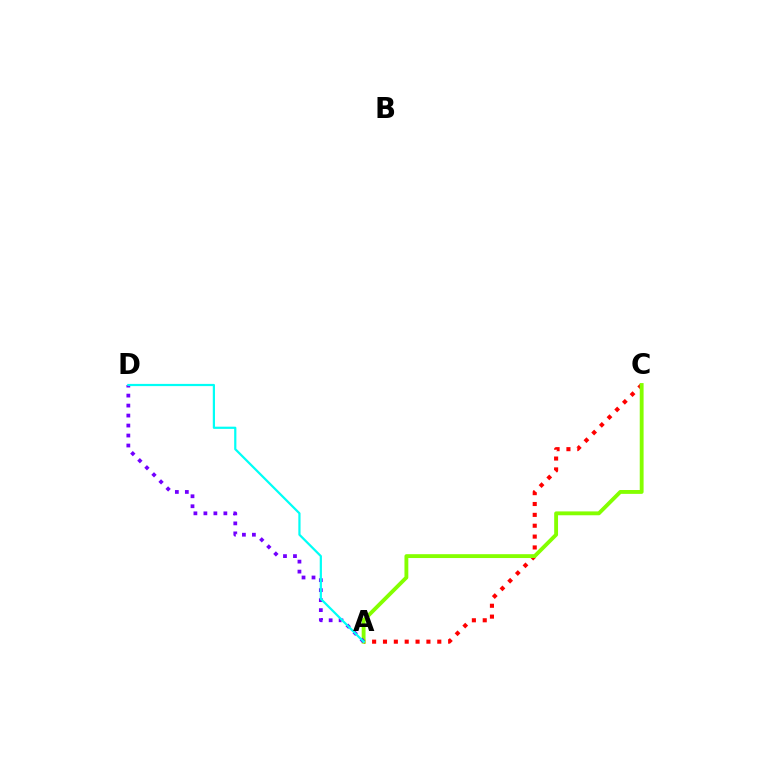{('A', 'C'): [{'color': '#ff0000', 'line_style': 'dotted', 'thickness': 2.95}, {'color': '#84ff00', 'line_style': 'solid', 'thickness': 2.77}], ('A', 'D'): [{'color': '#7200ff', 'line_style': 'dotted', 'thickness': 2.71}, {'color': '#00fff6', 'line_style': 'solid', 'thickness': 1.59}]}